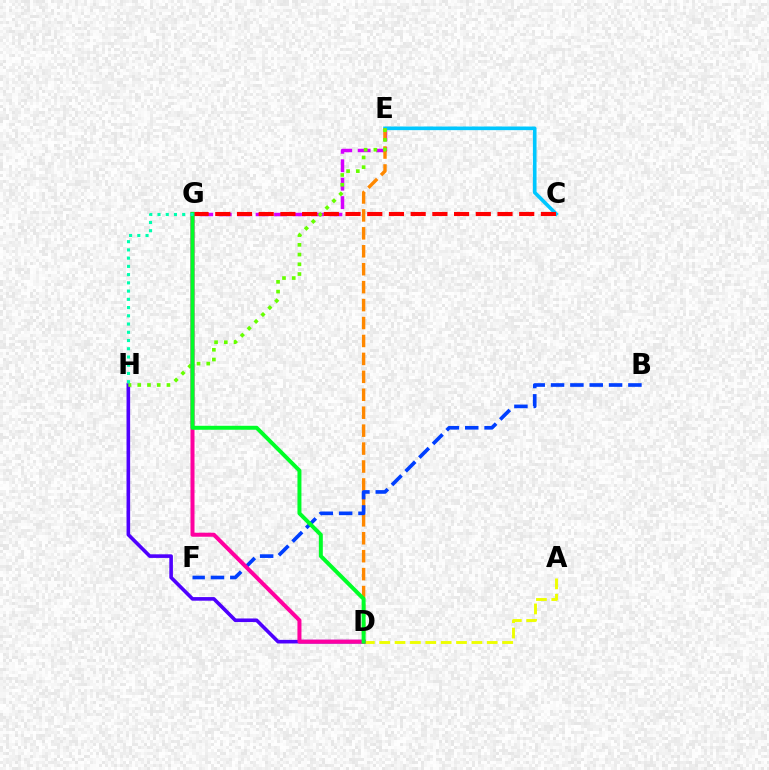{('E', 'G'): [{'color': '#d600ff', 'line_style': 'dashed', 'thickness': 2.51}], ('D', 'H'): [{'color': '#4f00ff', 'line_style': 'solid', 'thickness': 2.6}], ('A', 'D'): [{'color': '#eeff00', 'line_style': 'dashed', 'thickness': 2.09}], ('C', 'E'): [{'color': '#00c7ff', 'line_style': 'solid', 'thickness': 2.62}], ('C', 'G'): [{'color': '#ff0000', 'line_style': 'dashed', 'thickness': 2.95}], ('D', 'E'): [{'color': '#ff8800', 'line_style': 'dashed', 'thickness': 2.44}], ('B', 'F'): [{'color': '#003fff', 'line_style': 'dashed', 'thickness': 2.63}], ('E', 'H'): [{'color': '#66ff00', 'line_style': 'dotted', 'thickness': 2.64}], ('D', 'G'): [{'color': '#ff00a0', 'line_style': 'solid', 'thickness': 2.89}, {'color': '#00ff27', 'line_style': 'solid', 'thickness': 2.86}], ('G', 'H'): [{'color': '#00ffaf', 'line_style': 'dotted', 'thickness': 2.24}]}